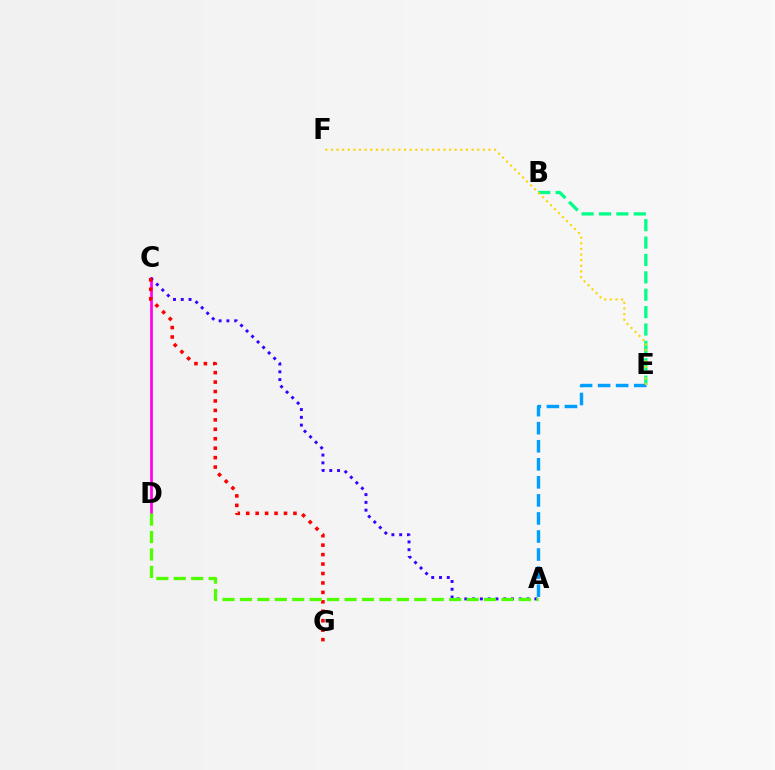{('B', 'E'): [{'color': '#00ff86', 'line_style': 'dashed', 'thickness': 2.36}], ('C', 'D'): [{'color': '#ff00ed', 'line_style': 'solid', 'thickness': 1.95}], ('A', 'C'): [{'color': '#3700ff', 'line_style': 'dotted', 'thickness': 2.11}], ('C', 'G'): [{'color': '#ff0000', 'line_style': 'dotted', 'thickness': 2.57}], ('A', 'E'): [{'color': '#009eff', 'line_style': 'dashed', 'thickness': 2.45}], ('A', 'D'): [{'color': '#4fff00', 'line_style': 'dashed', 'thickness': 2.37}], ('E', 'F'): [{'color': '#ffd500', 'line_style': 'dotted', 'thickness': 1.53}]}